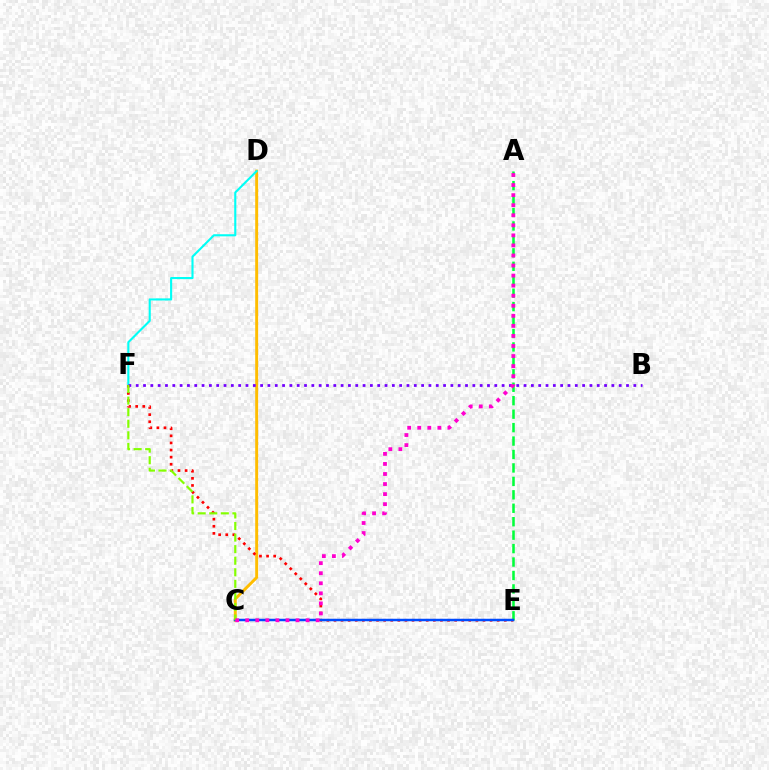{('C', 'D'): [{'color': '#ffbd00', 'line_style': 'solid', 'thickness': 2.11}], ('D', 'F'): [{'color': '#00fff6', 'line_style': 'solid', 'thickness': 1.52}], ('A', 'E'): [{'color': '#00ff39', 'line_style': 'dashed', 'thickness': 1.83}], ('E', 'F'): [{'color': '#ff0000', 'line_style': 'dotted', 'thickness': 1.93}], ('B', 'F'): [{'color': '#7200ff', 'line_style': 'dotted', 'thickness': 1.99}], ('C', 'E'): [{'color': '#004bff', 'line_style': 'solid', 'thickness': 1.78}], ('C', 'F'): [{'color': '#84ff00', 'line_style': 'dashed', 'thickness': 1.57}], ('A', 'C'): [{'color': '#ff00cf', 'line_style': 'dotted', 'thickness': 2.73}]}